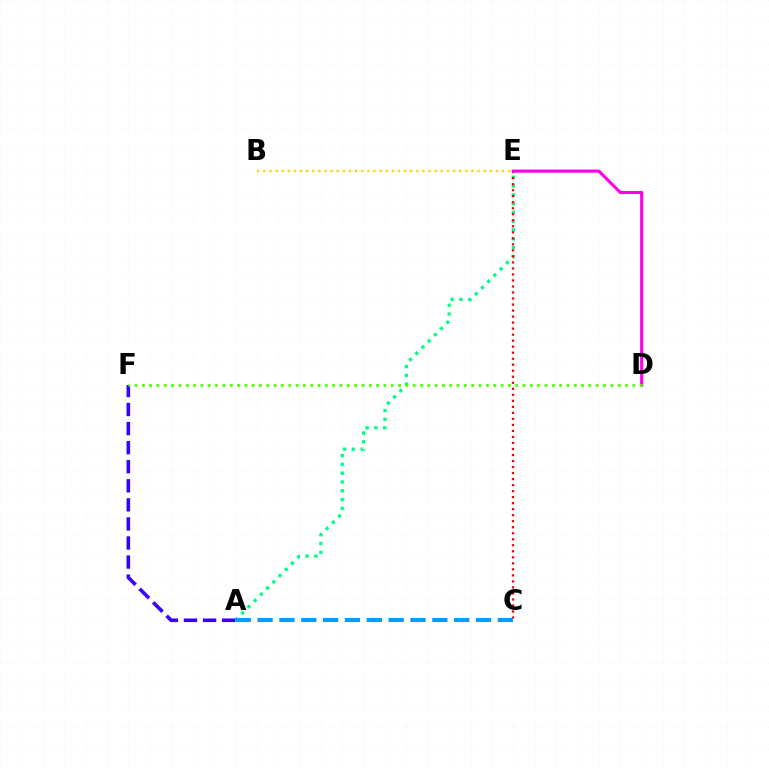{('B', 'E'): [{'color': '#ffd500', 'line_style': 'dotted', 'thickness': 1.66}], ('A', 'E'): [{'color': '#00ff86', 'line_style': 'dotted', 'thickness': 2.39}], ('A', 'F'): [{'color': '#3700ff', 'line_style': 'dashed', 'thickness': 2.59}], ('C', 'E'): [{'color': '#ff0000', 'line_style': 'dotted', 'thickness': 1.64}], ('D', 'E'): [{'color': '#ff00ed', 'line_style': 'solid', 'thickness': 2.23}], ('D', 'F'): [{'color': '#4fff00', 'line_style': 'dotted', 'thickness': 1.99}], ('A', 'C'): [{'color': '#009eff', 'line_style': 'dashed', 'thickness': 2.97}]}